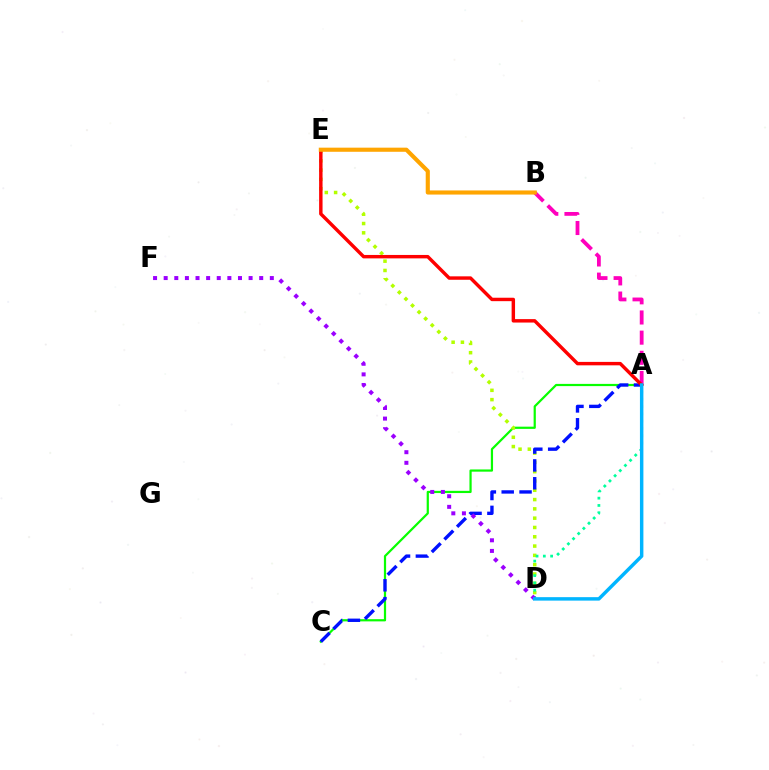{('A', 'C'): [{'color': '#08ff00', 'line_style': 'solid', 'thickness': 1.59}, {'color': '#0010ff', 'line_style': 'dashed', 'thickness': 2.42}], ('D', 'E'): [{'color': '#b3ff00', 'line_style': 'dotted', 'thickness': 2.53}], ('A', 'B'): [{'color': '#ff00bd', 'line_style': 'dashed', 'thickness': 2.74}], ('A', 'E'): [{'color': '#ff0000', 'line_style': 'solid', 'thickness': 2.47}], ('A', 'D'): [{'color': '#00ff9d', 'line_style': 'dotted', 'thickness': 1.98}, {'color': '#00b5ff', 'line_style': 'solid', 'thickness': 2.49}], ('D', 'F'): [{'color': '#9b00ff', 'line_style': 'dotted', 'thickness': 2.88}], ('B', 'E'): [{'color': '#ffa500', 'line_style': 'solid', 'thickness': 2.97}]}